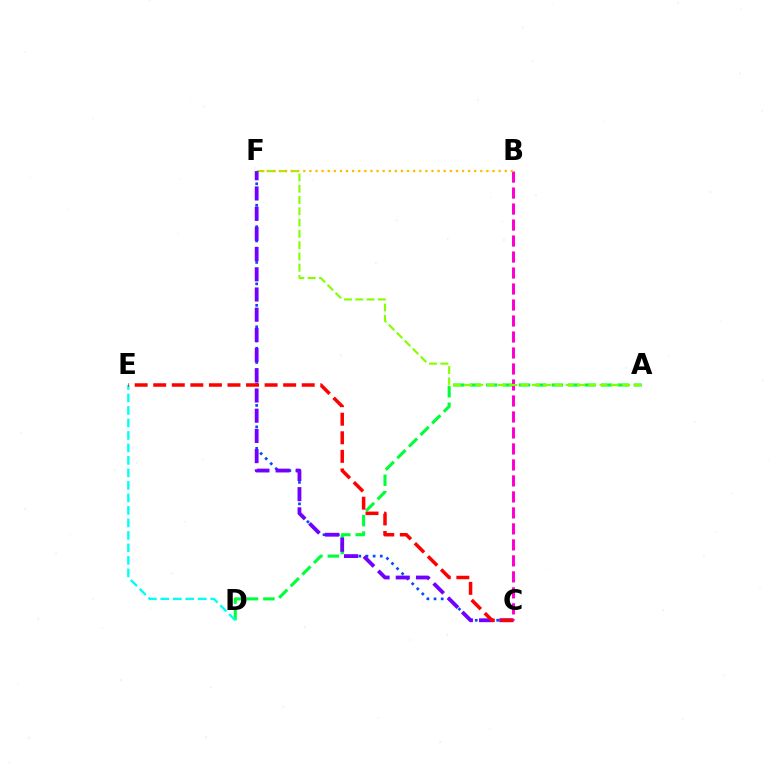{('C', 'F'): [{'color': '#004bff', 'line_style': 'dotted', 'thickness': 1.94}, {'color': '#7200ff', 'line_style': 'dashed', 'thickness': 2.74}], ('A', 'D'): [{'color': '#00ff39', 'line_style': 'dashed', 'thickness': 2.23}], ('B', 'C'): [{'color': '#ff00cf', 'line_style': 'dashed', 'thickness': 2.17}], ('A', 'F'): [{'color': '#84ff00', 'line_style': 'dashed', 'thickness': 1.53}], ('D', 'E'): [{'color': '#00fff6', 'line_style': 'dashed', 'thickness': 1.7}], ('B', 'F'): [{'color': '#ffbd00', 'line_style': 'dotted', 'thickness': 1.66}], ('C', 'E'): [{'color': '#ff0000', 'line_style': 'dashed', 'thickness': 2.52}]}